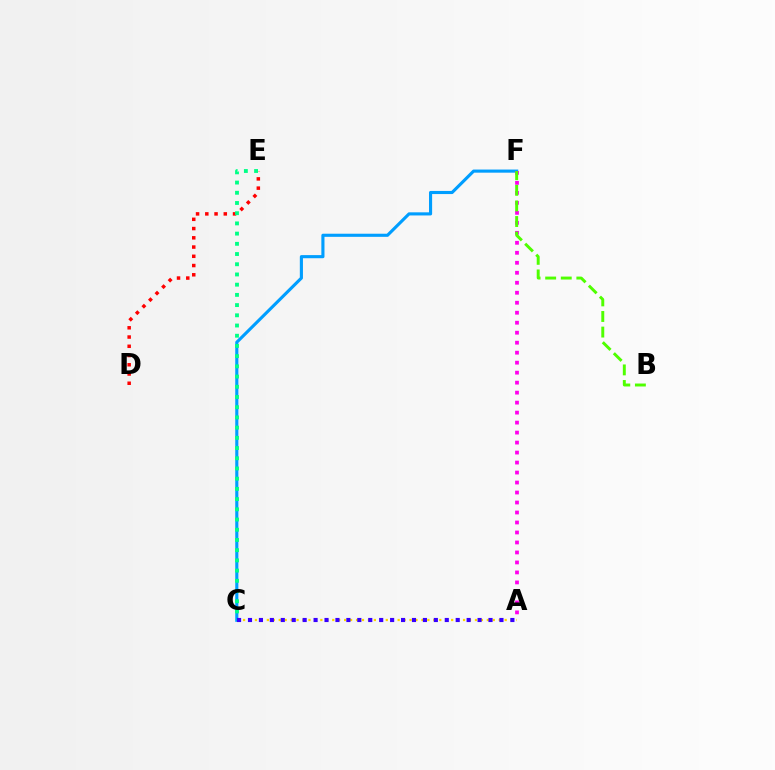{('C', 'F'): [{'color': '#009eff', 'line_style': 'solid', 'thickness': 2.25}], ('A', 'F'): [{'color': '#ff00ed', 'line_style': 'dotted', 'thickness': 2.71}], ('A', 'C'): [{'color': '#ffd500', 'line_style': 'dotted', 'thickness': 1.62}, {'color': '#3700ff', 'line_style': 'dotted', 'thickness': 2.97}], ('B', 'F'): [{'color': '#4fff00', 'line_style': 'dashed', 'thickness': 2.12}], ('D', 'E'): [{'color': '#ff0000', 'line_style': 'dotted', 'thickness': 2.51}], ('C', 'E'): [{'color': '#00ff86', 'line_style': 'dotted', 'thickness': 2.77}]}